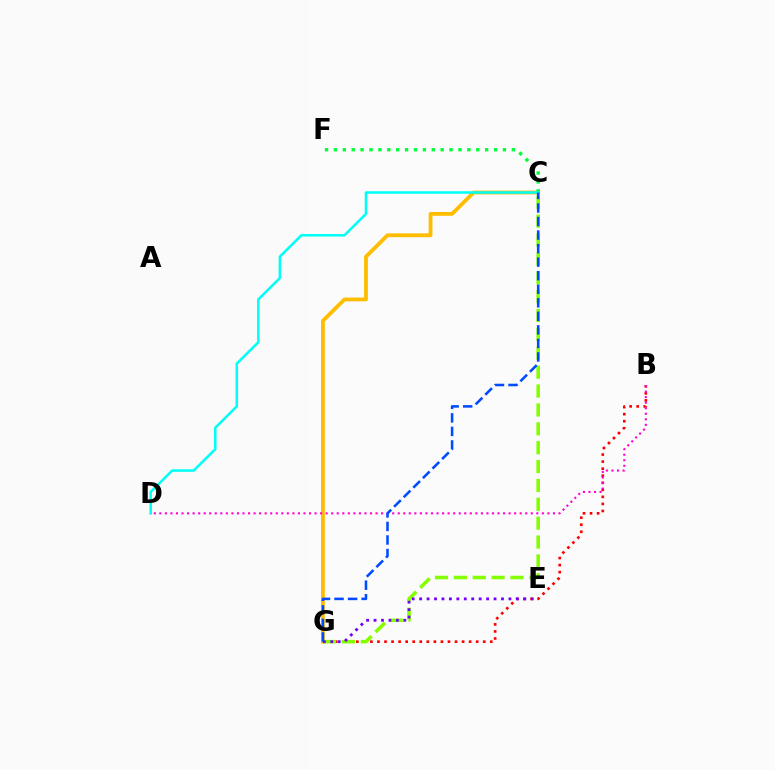{('B', 'G'): [{'color': '#ff0000', 'line_style': 'dotted', 'thickness': 1.92}], ('C', 'G'): [{'color': '#ffbd00', 'line_style': 'solid', 'thickness': 2.74}, {'color': '#84ff00', 'line_style': 'dashed', 'thickness': 2.56}, {'color': '#004bff', 'line_style': 'dashed', 'thickness': 1.84}], ('C', 'F'): [{'color': '#00ff39', 'line_style': 'dotted', 'thickness': 2.42}], ('E', 'G'): [{'color': '#7200ff', 'line_style': 'dotted', 'thickness': 2.02}], ('C', 'D'): [{'color': '#00fff6', 'line_style': 'solid', 'thickness': 1.82}], ('B', 'D'): [{'color': '#ff00cf', 'line_style': 'dotted', 'thickness': 1.51}]}